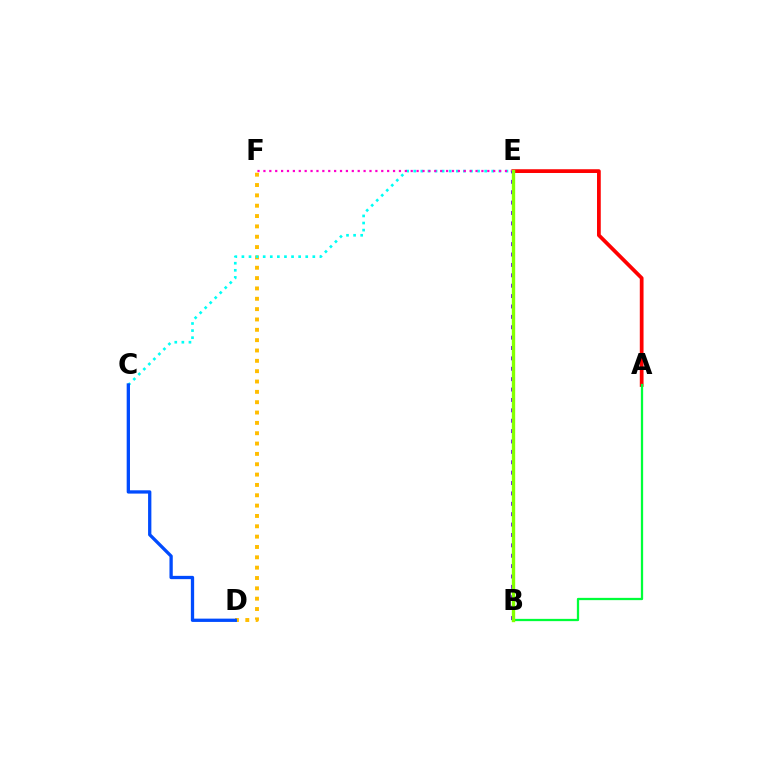{('D', 'F'): [{'color': '#ffbd00', 'line_style': 'dotted', 'thickness': 2.81}], ('C', 'E'): [{'color': '#00fff6', 'line_style': 'dotted', 'thickness': 1.93}], ('A', 'E'): [{'color': '#ff0000', 'line_style': 'solid', 'thickness': 2.7}], ('E', 'F'): [{'color': '#ff00cf', 'line_style': 'dotted', 'thickness': 1.6}], ('B', 'E'): [{'color': '#7200ff', 'line_style': 'dotted', 'thickness': 2.82}, {'color': '#84ff00', 'line_style': 'solid', 'thickness': 2.41}], ('A', 'B'): [{'color': '#00ff39', 'line_style': 'solid', 'thickness': 1.64}], ('C', 'D'): [{'color': '#004bff', 'line_style': 'solid', 'thickness': 2.38}]}